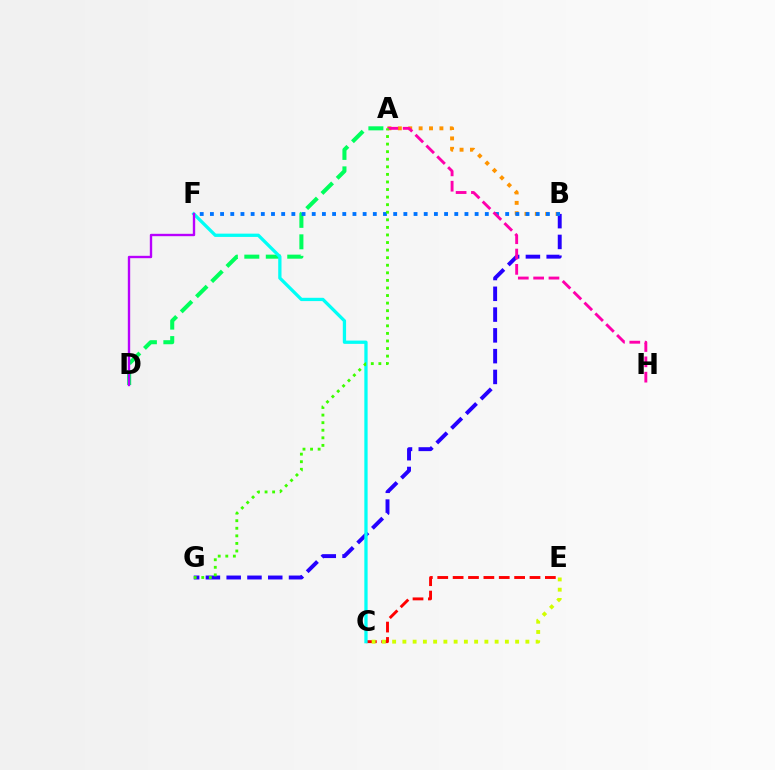{('B', 'G'): [{'color': '#2500ff', 'line_style': 'dashed', 'thickness': 2.82}], ('C', 'E'): [{'color': '#ff0000', 'line_style': 'dashed', 'thickness': 2.09}, {'color': '#d1ff00', 'line_style': 'dotted', 'thickness': 2.79}], ('A', 'B'): [{'color': '#ff9400', 'line_style': 'dotted', 'thickness': 2.82}], ('A', 'D'): [{'color': '#00ff5c', 'line_style': 'dashed', 'thickness': 2.92}], ('B', 'F'): [{'color': '#0074ff', 'line_style': 'dotted', 'thickness': 2.77}], ('C', 'F'): [{'color': '#00fff6', 'line_style': 'solid', 'thickness': 2.36}], ('A', 'H'): [{'color': '#ff00ac', 'line_style': 'dashed', 'thickness': 2.08}], ('A', 'G'): [{'color': '#3dff00', 'line_style': 'dotted', 'thickness': 2.06}], ('D', 'F'): [{'color': '#b900ff', 'line_style': 'solid', 'thickness': 1.71}]}